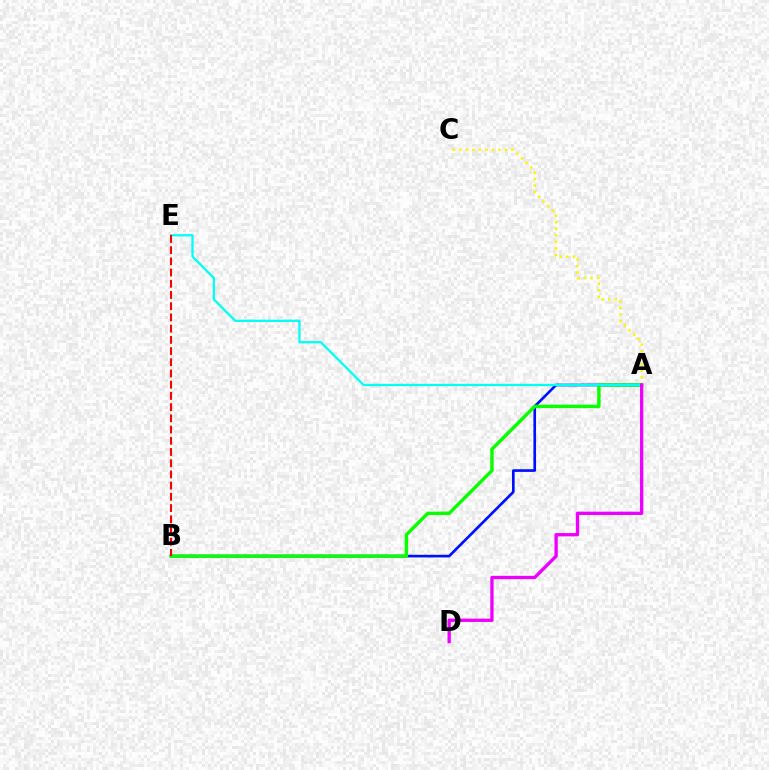{('A', 'C'): [{'color': '#fcf500', 'line_style': 'dotted', 'thickness': 1.77}], ('A', 'B'): [{'color': '#0010ff', 'line_style': 'solid', 'thickness': 1.91}, {'color': '#08ff00', 'line_style': 'solid', 'thickness': 2.45}], ('A', 'E'): [{'color': '#00fff6', 'line_style': 'solid', 'thickness': 1.64}], ('B', 'E'): [{'color': '#ff0000', 'line_style': 'dashed', 'thickness': 1.52}], ('A', 'D'): [{'color': '#ee00ff', 'line_style': 'solid', 'thickness': 2.39}]}